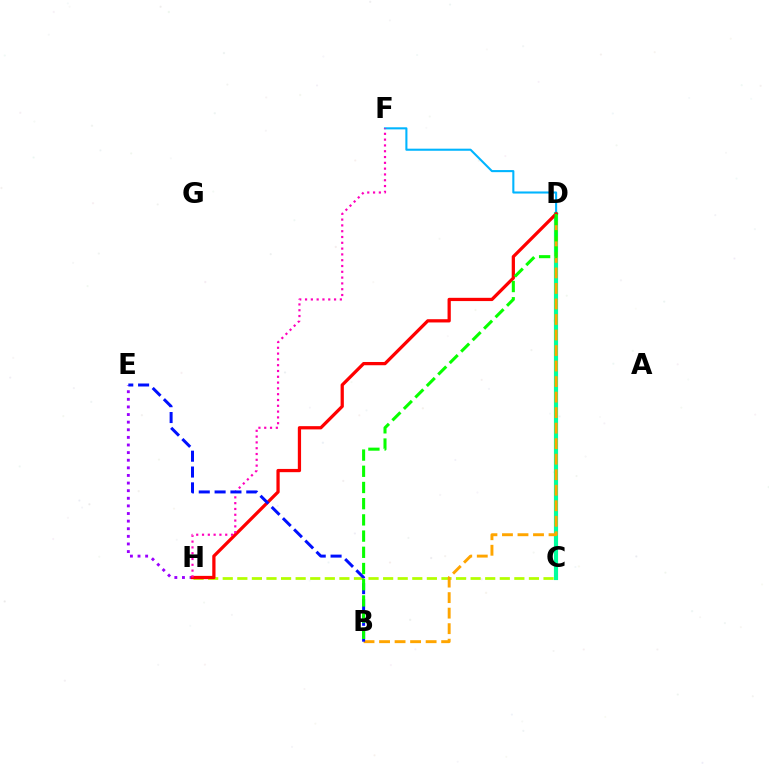{('C', 'D'): [{'color': '#00ff9d', 'line_style': 'solid', 'thickness': 2.99}], ('C', 'H'): [{'color': '#b3ff00', 'line_style': 'dashed', 'thickness': 1.98}], ('B', 'D'): [{'color': '#ffa500', 'line_style': 'dashed', 'thickness': 2.11}, {'color': '#08ff00', 'line_style': 'dashed', 'thickness': 2.2}], ('D', 'F'): [{'color': '#00b5ff', 'line_style': 'solid', 'thickness': 1.5}], ('E', 'H'): [{'color': '#9b00ff', 'line_style': 'dotted', 'thickness': 2.07}], ('D', 'H'): [{'color': '#ff0000', 'line_style': 'solid', 'thickness': 2.34}], ('F', 'H'): [{'color': '#ff00bd', 'line_style': 'dotted', 'thickness': 1.58}], ('B', 'E'): [{'color': '#0010ff', 'line_style': 'dashed', 'thickness': 2.15}]}